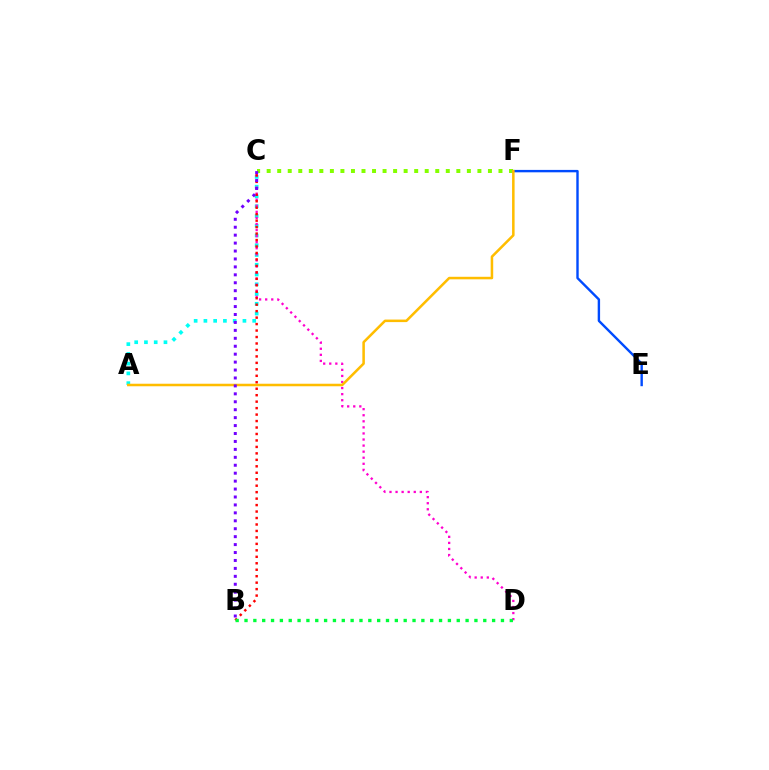{('A', 'C'): [{'color': '#00fff6', 'line_style': 'dotted', 'thickness': 2.65}], ('C', 'D'): [{'color': '#ff00cf', 'line_style': 'dotted', 'thickness': 1.65}], ('B', 'C'): [{'color': '#ff0000', 'line_style': 'dotted', 'thickness': 1.76}, {'color': '#7200ff', 'line_style': 'dotted', 'thickness': 2.16}], ('C', 'F'): [{'color': '#84ff00', 'line_style': 'dotted', 'thickness': 2.86}], ('E', 'F'): [{'color': '#004bff', 'line_style': 'solid', 'thickness': 1.73}], ('B', 'D'): [{'color': '#00ff39', 'line_style': 'dotted', 'thickness': 2.4}], ('A', 'F'): [{'color': '#ffbd00', 'line_style': 'solid', 'thickness': 1.82}]}